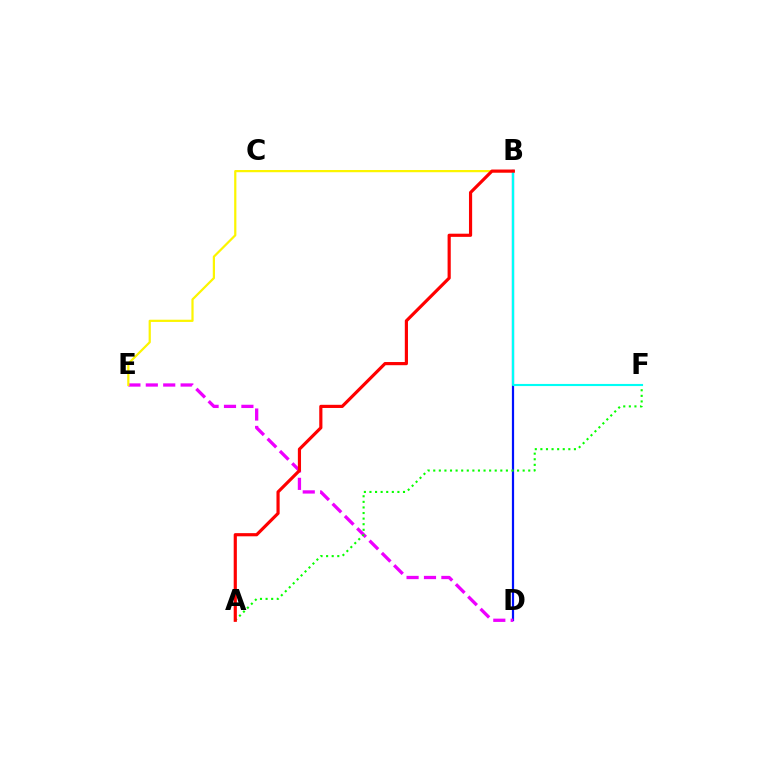{('B', 'D'): [{'color': '#0010ff', 'line_style': 'solid', 'thickness': 1.59}], ('D', 'E'): [{'color': '#ee00ff', 'line_style': 'dashed', 'thickness': 2.36}], ('B', 'E'): [{'color': '#fcf500', 'line_style': 'solid', 'thickness': 1.6}], ('A', 'F'): [{'color': '#08ff00', 'line_style': 'dotted', 'thickness': 1.52}], ('B', 'F'): [{'color': '#00fff6', 'line_style': 'solid', 'thickness': 1.53}], ('A', 'B'): [{'color': '#ff0000', 'line_style': 'solid', 'thickness': 2.28}]}